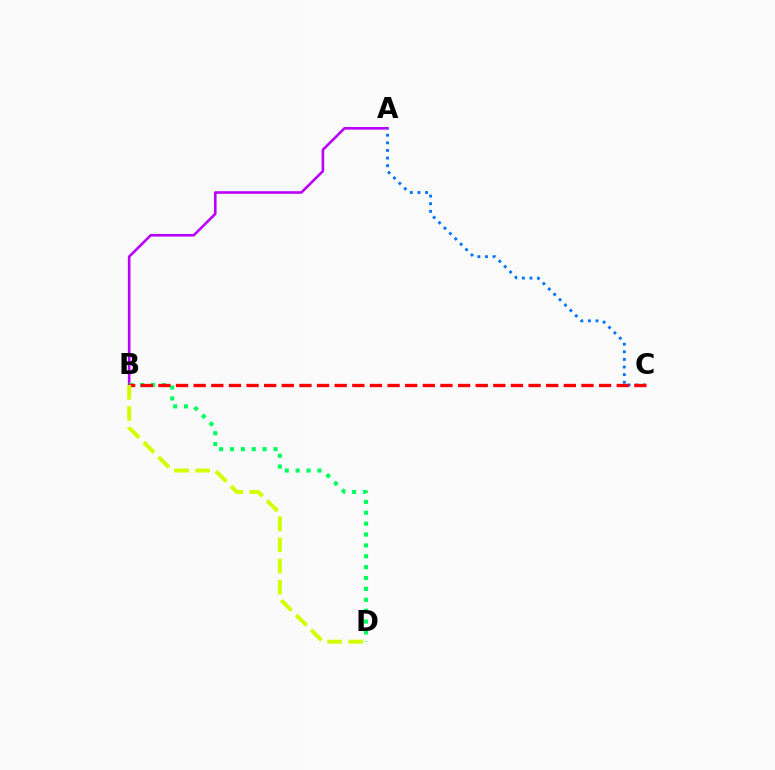{('A', 'B'): [{'color': '#b900ff', 'line_style': 'solid', 'thickness': 1.88}], ('A', 'C'): [{'color': '#0074ff', 'line_style': 'dotted', 'thickness': 2.07}], ('B', 'D'): [{'color': '#00ff5c', 'line_style': 'dotted', 'thickness': 2.96}, {'color': '#d1ff00', 'line_style': 'dashed', 'thickness': 2.86}], ('B', 'C'): [{'color': '#ff0000', 'line_style': 'dashed', 'thickness': 2.39}]}